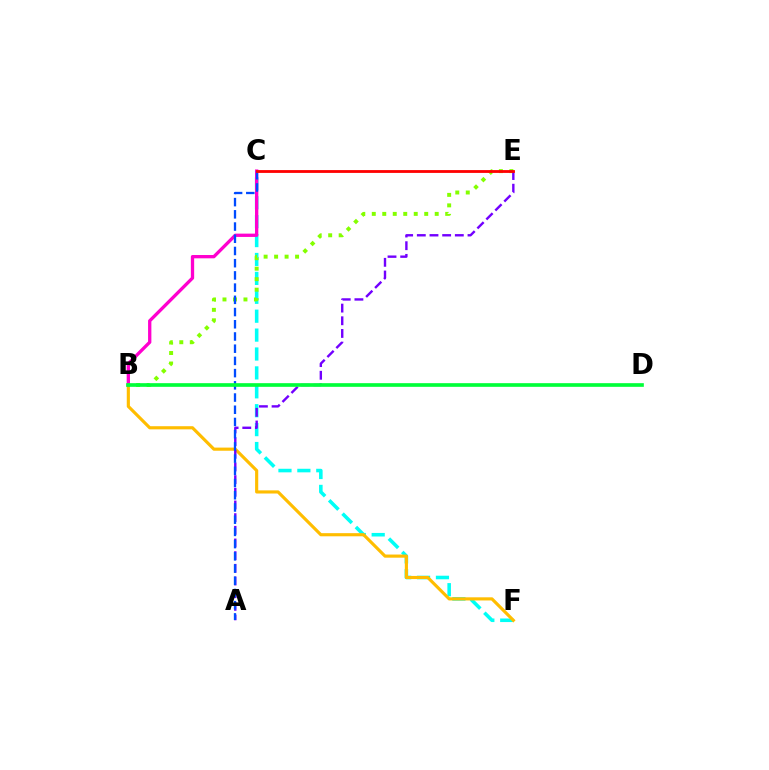{('C', 'F'): [{'color': '#00fff6', 'line_style': 'dashed', 'thickness': 2.57}], ('B', 'F'): [{'color': '#ffbd00', 'line_style': 'solid', 'thickness': 2.26}], ('B', 'C'): [{'color': '#ff00cf', 'line_style': 'solid', 'thickness': 2.38}], ('B', 'E'): [{'color': '#84ff00', 'line_style': 'dotted', 'thickness': 2.85}], ('A', 'E'): [{'color': '#7200ff', 'line_style': 'dashed', 'thickness': 1.72}], ('A', 'C'): [{'color': '#004bff', 'line_style': 'dashed', 'thickness': 1.66}], ('B', 'D'): [{'color': '#00ff39', 'line_style': 'solid', 'thickness': 2.63}], ('C', 'E'): [{'color': '#ff0000', 'line_style': 'solid', 'thickness': 2.02}]}